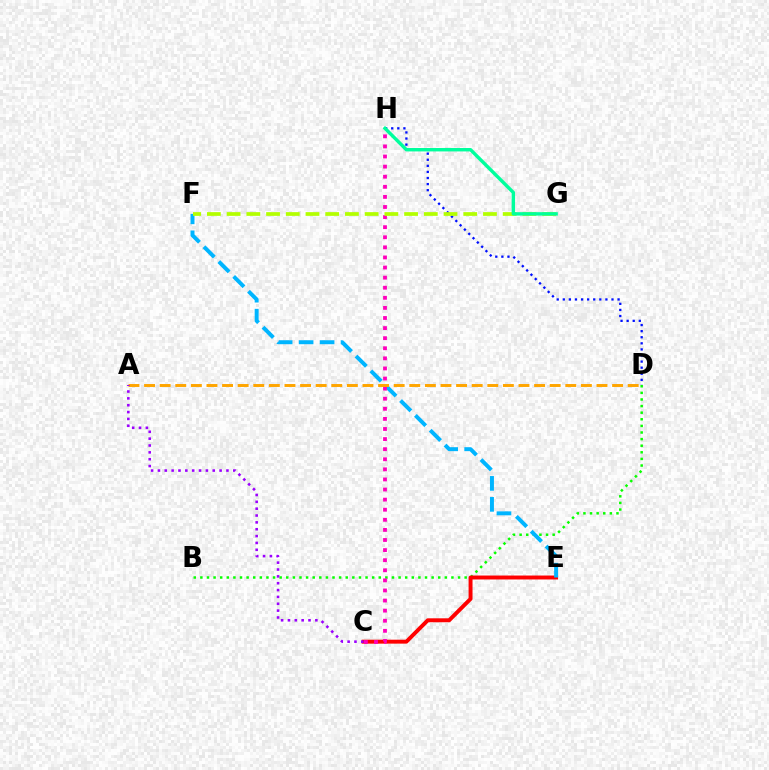{('B', 'D'): [{'color': '#08ff00', 'line_style': 'dotted', 'thickness': 1.8}], ('D', 'H'): [{'color': '#0010ff', 'line_style': 'dotted', 'thickness': 1.65}], ('C', 'E'): [{'color': '#ff0000', 'line_style': 'solid', 'thickness': 2.84}], ('E', 'F'): [{'color': '#00b5ff', 'line_style': 'dashed', 'thickness': 2.85}], ('C', 'H'): [{'color': '#ff00bd', 'line_style': 'dotted', 'thickness': 2.74}], ('F', 'G'): [{'color': '#b3ff00', 'line_style': 'dashed', 'thickness': 2.68}], ('G', 'H'): [{'color': '#00ff9d', 'line_style': 'solid', 'thickness': 2.46}], ('A', 'D'): [{'color': '#ffa500', 'line_style': 'dashed', 'thickness': 2.12}], ('A', 'C'): [{'color': '#9b00ff', 'line_style': 'dotted', 'thickness': 1.86}]}